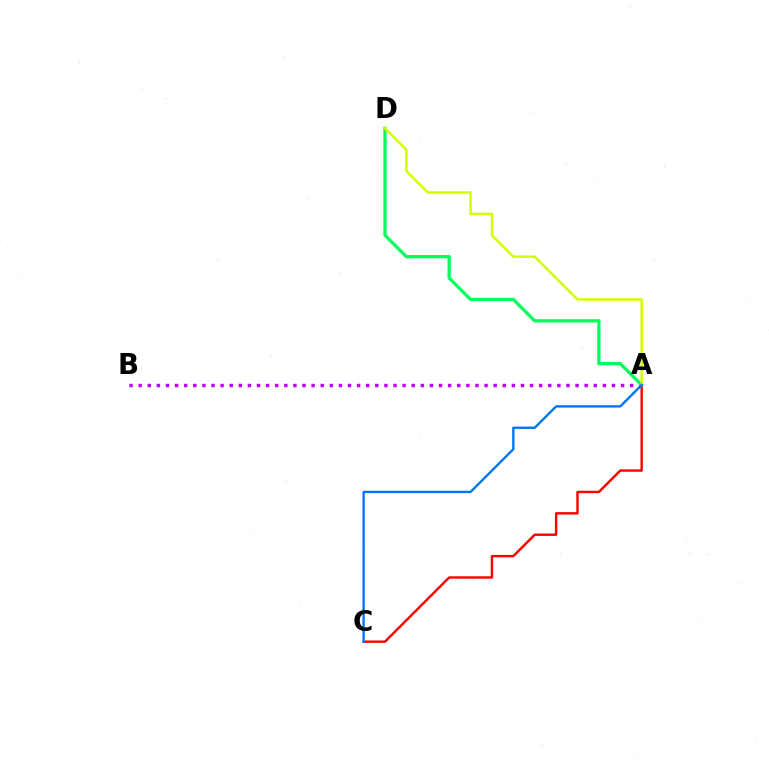{('A', 'B'): [{'color': '#b900ff', 'line_style': 'dotted', 'thickness': 2.47}], ('A', 'D'): [{'color': '#00ff5c', 'line_style': 'solid', 'thickness': 2.36}, {'color': '#d1ff00', 'line_style': 'solid', 'thickness': 1.78}], ('A', 'C'): [{'color': '#ff0000', 'line_style': 'solid', 'thickness': 1.74}, {'color': '#0074ff', 'line_style': 'solid', 'thickness': 1.7}]}